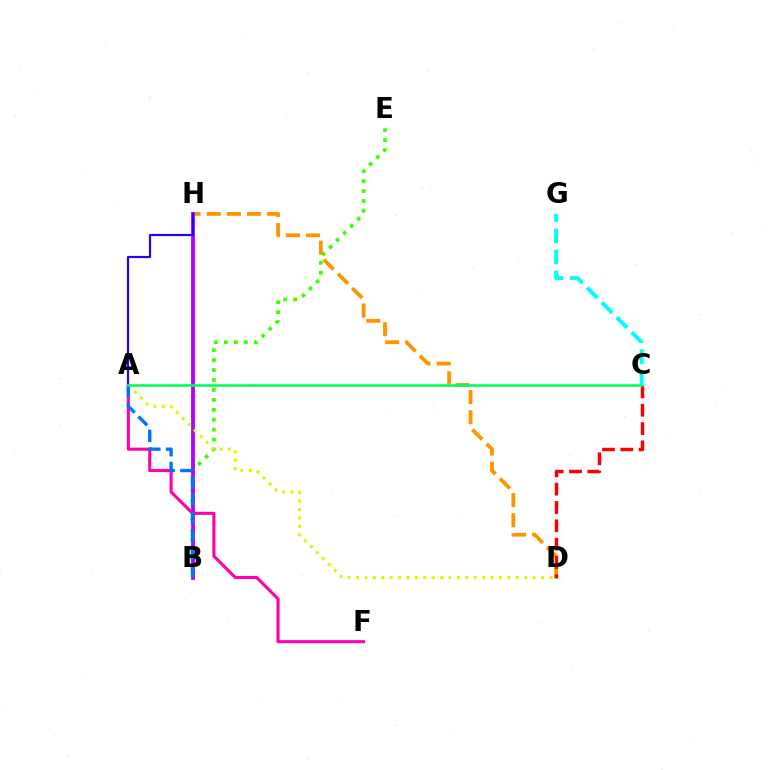{('B', 'E'): [{'color': '#3dff00', 'line_style': 'dotted', 'thickness': 2.7}], ('D', 'H'): [{'color': '#ff9400', 'line_style': 'dashed', 'thickness': 2.73}], ('B', 'H'): [{'color': '#b900ff', 'line_style': 'solid', 'thickness': 2.76}], ('C', 'D'): [{'color': '#ff0000', 'line_style': 'dashed', 'thickness': 2.49}], ('A', 'D'): [{'color': '#d1ff00', 'line_style': 'dotted', 'thickness': 2.29}], ('A', 'H'): [{'color': '#2500ff', 'line_style': 'solid', 'thickness': 1.56}], ('A', 'F'): [{'color': '#ff00ac', 'line_style': 'solid', 'thickness': 2.21}], ('A', 'B'): [{'color': '#0074ff', 'line_style': 'dashed', 'thickness': 2.42}], ('A', 'C'): [{'color': '#00ff5c', 'line_style': 'solid', 'thickness': 1.88}], ('C', 'G'): [{'color': '#00fff6', 'line_style': 'dashed', 'thickness': 2.86}]}